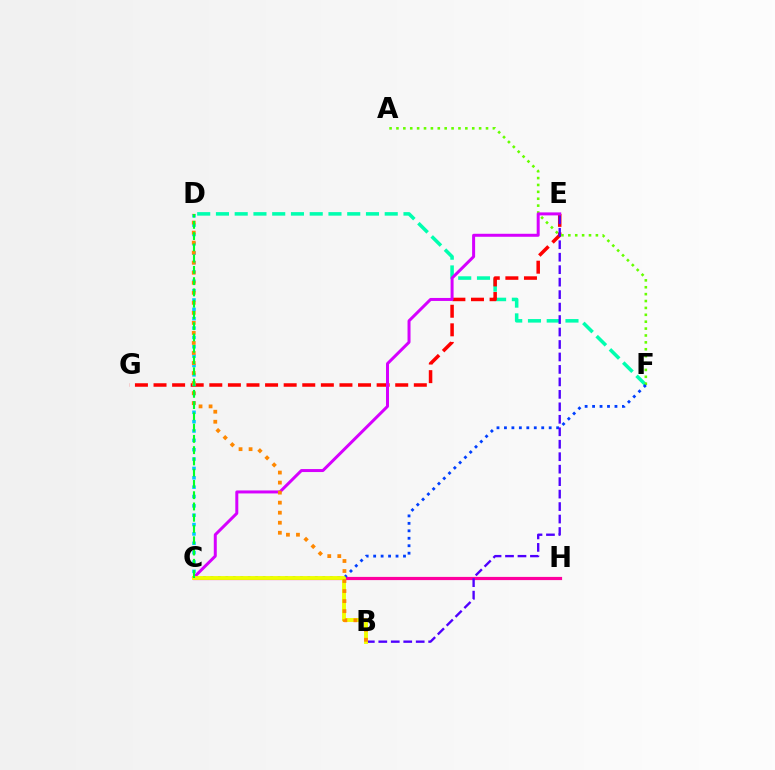{('D', 'F'): [{'color': '#00ffaf', 'line_style': 'dashed', 'thickness': 2.55}], ('C', 'H'): [{'color': '#ff00a0', 'line_style': 'solid', 'thickness': 2.3}], ('E', 'G'): [{'color': '#ff0000', 'line_style': 'dashed', 'thickness': 2.53}], ('A', 'F'): [{'color': '#66ff00', 'line_style': 'dotted', 'thickness': 1.87}], ('C', 'F'): [{'color': '#003fff', 'line_style': 'dotted', 'thickness': 2.03}], ('B', 'E'): [{'color': '#4f00ff', 'line_style': 'dashed', 'thickness': 1.69}], ('C', 'E'): [{'color': '#d600ff', 'line_style': 'solid', 'thickness': 2.15}], ('B', 'C'): [{'color': '#eeff00', 'line_style': 'solid', 'thickness': 2.8}], ('C', 'D'): [{'color': '#00c7ff', 'line_style': 'dotted', 'thickness': 2.54}, {'color': '#00ff27', 'line_style': 'dashed', 'thickness': 1.53}], ('B', 'D'): [{'color': '#ff8800', 'line_style': 'dotted', 'thickness': 2.73}]}